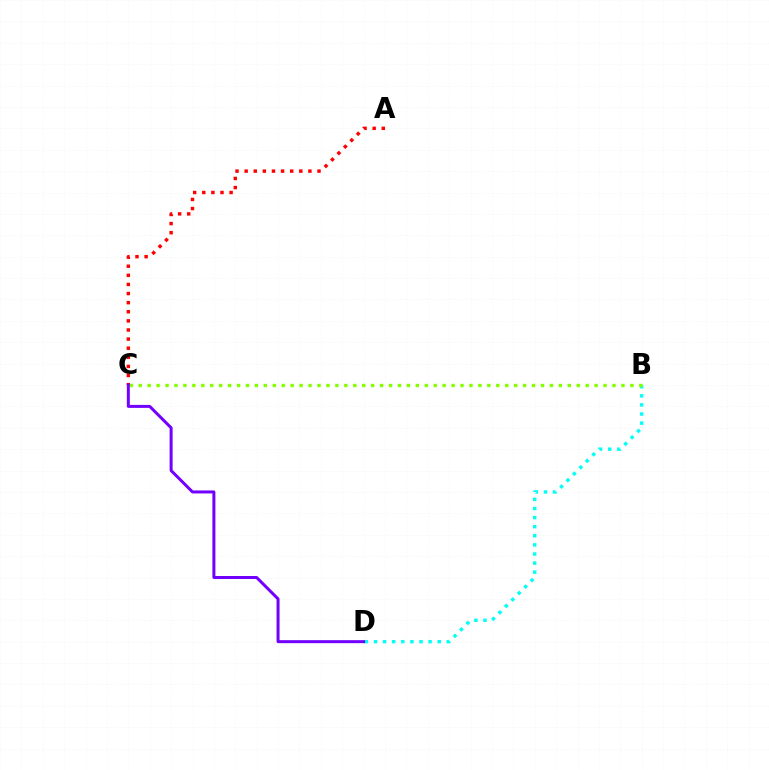{('A', 'C'): [{'color': '#ff0000', 'line_style': 'dotted', 'thickness': 2.47}], ('B', 'D'): [{'color': '#00fff6', 'line_style': 'dotted', 'thickness': 2.47}], ('B', 'C'): [{'color': '#84ff00', 'line_style': 'dotted', 'thickness': 2.43}], ('C', 'D'): [{'color': '#7200ff', 'line_style': 'solid', 'thickness': 2.16}]}